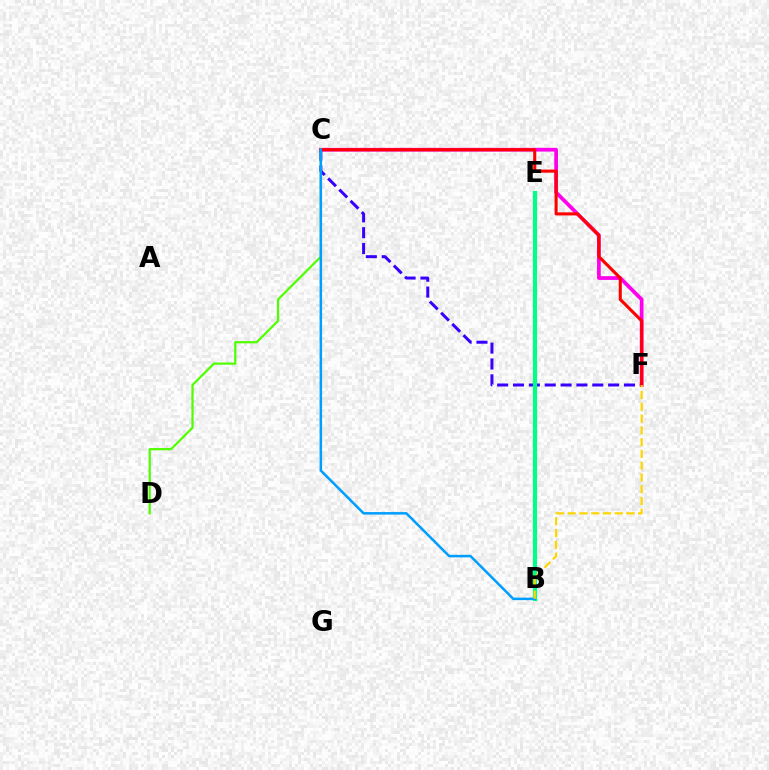{('C', 'F'): [{'color': '#ff00ed', 'line_style': 'solid', 'thickness': 2.68}, {'color': '#3700ff', 'line_style': 'dashed', 'thickness': 2.15}, {'color': '#ff0000', 'line_style': 'solid', 'thickness': 2.22}], ('B', 'E'): [{'color': '#00ff86', 'line_style': 'solid', 'thickness': 2.99}], ('C', 'D'): [{'color': '#4fff00', 'line_style': 'solid', 'thickness': 1.6}], ('B', 'C'): [{'color': '#009eff', 'line_style': 'solid', 'thickness': 1.8}], ('B', 'F'): [{'color': '#ffd500', 'line_style': 'dashed', 'thickness': 1.6}]}